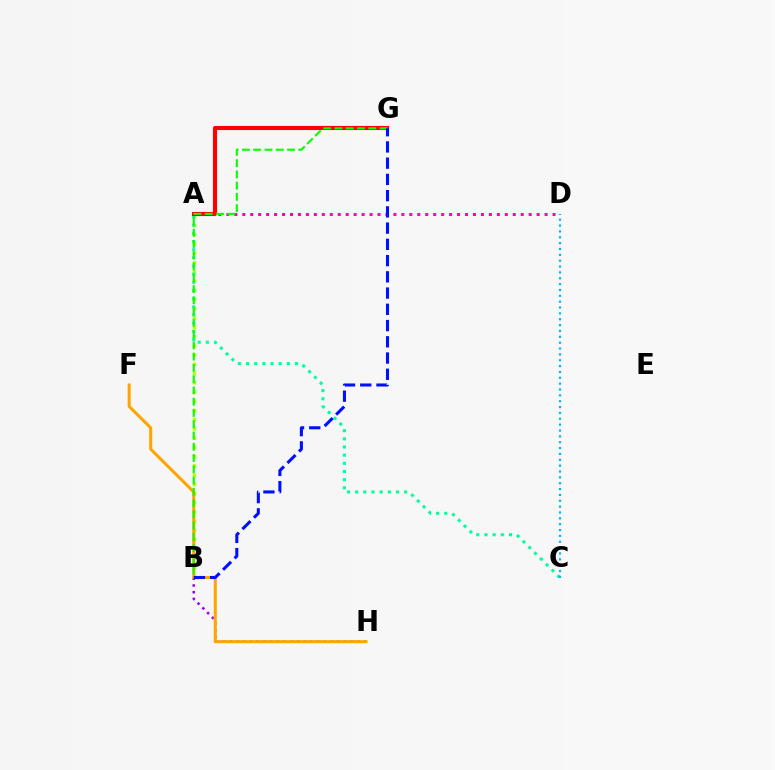{('A', 'B'): [{'color': '#b3ff00', 'line_style': 'dotted', 'thickness': 2.51}], ('A', 'C'): [{'color': '#00ff9d', 'line_style': 'dotted', 'thickness': 2.22}], ('B', 'H'): [{'color': '#9b00ff', 'line_style': 'dotted', 'thickness': 1.83}], ('C', 'D'): [{'color': '#00b5ff', 'line_style': 'dotted', 'thickness': 1.59}], ('F', 'H'): [{'color': '#ffa500', 'line_style': 'solid', 'thickness': 2.19}], ('A', 'D'): [{'color': '#ff00bd', 'line_style': 'dotted', 'thickness': 2.16}], ('A', 'G'): [{'color': '#ff0000', 'line_style': 'solid', 'thickness': 2.96}], ('B', 'G'): [{'color': '#08ff00', 'line_style': 'dashed', 'thickness': 1.53}, {'color': '#0010ff', 'line_style': 'dashed', 'thickness': 2.21}]}